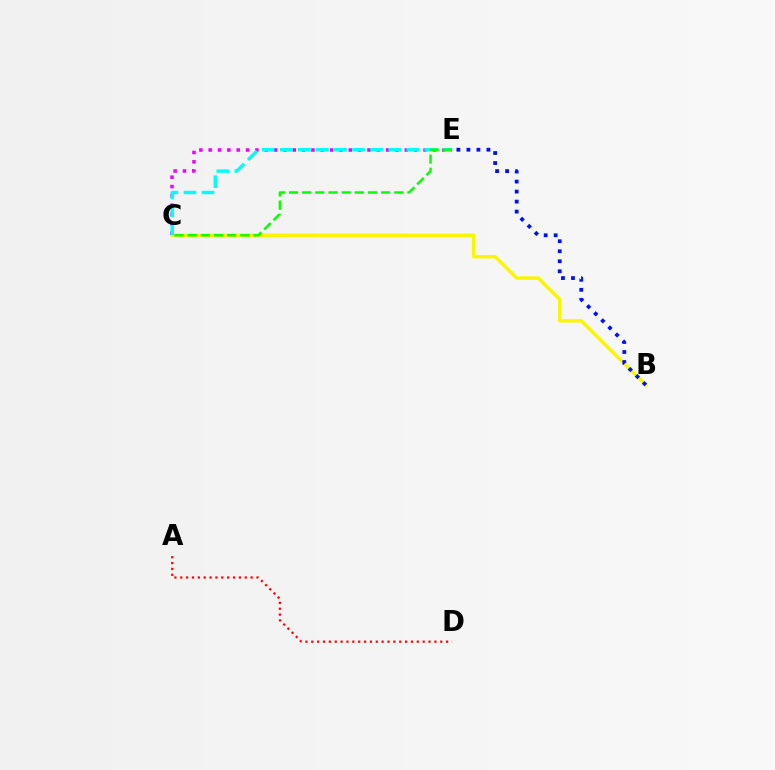{('B', 'C'): [{'color': '#fcf500', 'line_style': 'solid', 'thickness': 2.46}], ('A', 'D'): [{'color': '#ff0000', 'line_style': 'dotted', 'thickness': 1.59}], ('B', 'E'): [{'color': '#0010ff', 'line_style': 'dotted', 'thickness': 2.72}], ('C', 'E'): [{'color': '#ee00ff', 'line_style': 'dotted', 'thickness': 2.54}, {'color': '#00fff6', 'line_style': 'dashed', 'thickness': 2.46}, {'color': '#08ff00', 'line_style': 'dashed', 'thickness': 1.79}]}